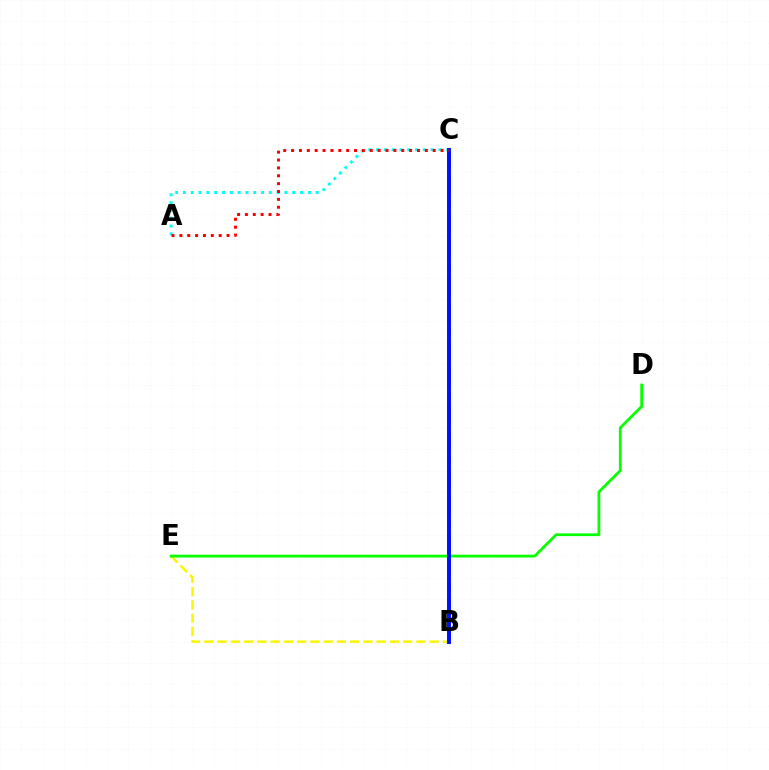{('B', 'E'): [{'color': '#fcf500', 'line_style': 'dashed', 'thickness': 1.8}], ('B', 'C'): [{'color': '#ee00ff', 'line_style': 'dotted', 'thickness': 1.6}, {'color': '#0010ff', 'line_style': 'solid', 'thickness': 2.85}], ('A', 'C'): [{'color': '#00fff6', 'line_style': 'dotted', 'thickness': 2.12}, {'color': '#ff0000', 'line_style': 'dotted', 'thickness': 2.14}], ('D', 'E'): [{'color': '#08ff00', 'line_style': 'solid', 'thickness': 2.0}]}